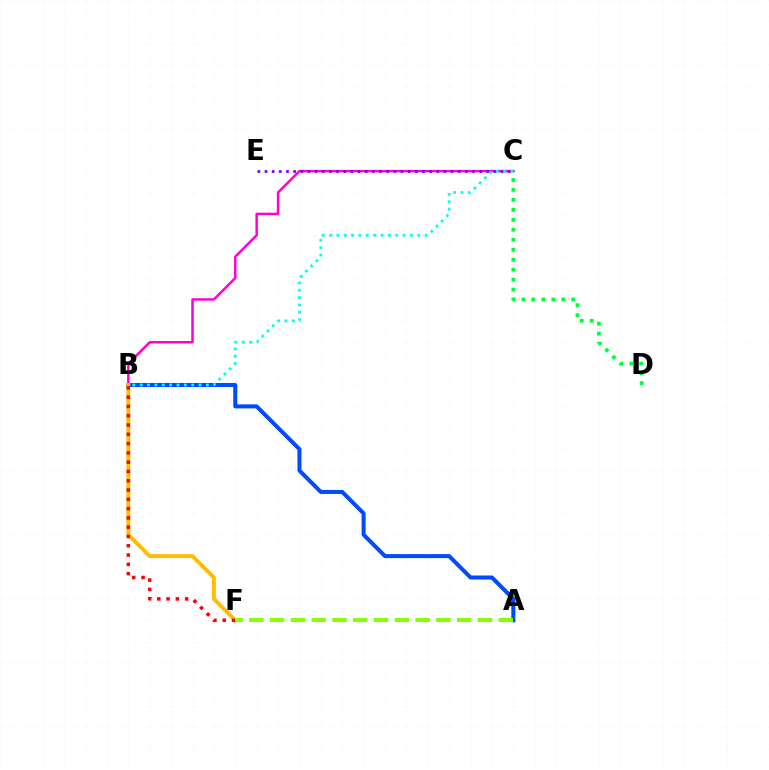{('C', 'D'): [{'color': '#00ff39', 'line_style': 'dotted', 'thickness': 2.71}], ('A', 'B'): [{'color': '#004bff', 'line_style': 'solid', 'thickness': 2.9}], ('B', 'C'): [{'color': '#ff00cf', 'line_style': 'solid', 'thickness': 1.77}, {'color': '#00fff6', 'line_style': 'dotted', 'thickness': 2.0}], ('B', 'F'): [{'color': '#ffbd00', 'line_style': 'solid', 'thickness': 2.8}, {'color': '#ff0000', 'line_style': 'dotted', 'thickness': 2.52}], ('C', 'E'): [{'color': '#7200ff', 'line_style': 'dotted', 'thickness': 1.94}], ('A', 'F'): [{'color': '#84ff00', 'line_style': 'dashed', 'thickness': 2.82}]}